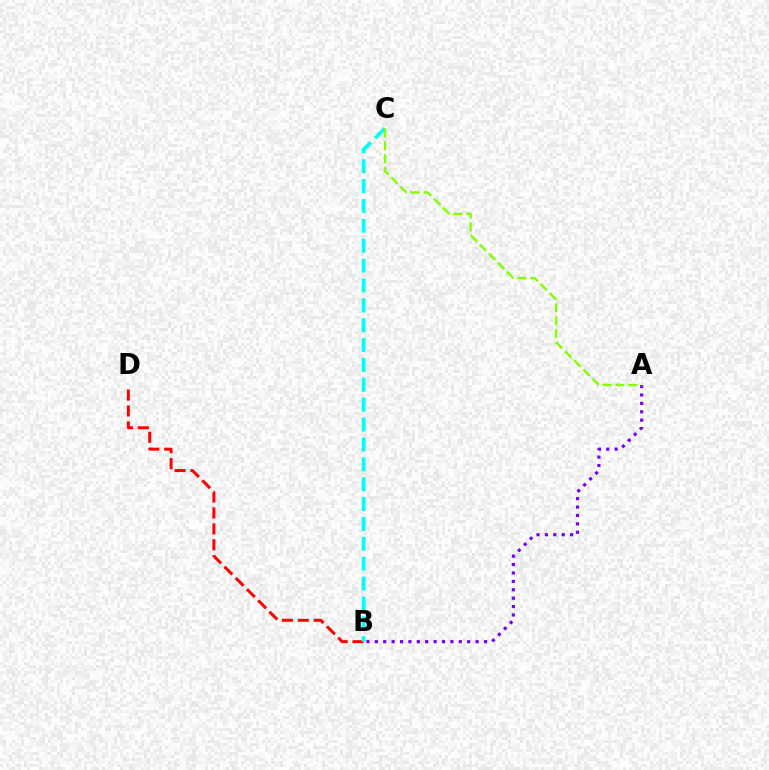{('A', 'B'): [{'color': '#7200ff', 'line_style': 'dotted', 'thickness': 2.28}], ('B', 'D'): [{'color': '#ff0000', 'line_style': 'dashed', 'thickness': 2.16}], ('B', 'C'): [{'color': '#00fff6', 'line_style': 'dashed', 'thickness': 2.7}], ('A', 'C'): [{'color': '#84ff00', 'line_style': 'dashed', 'thickness': 1.75}]}